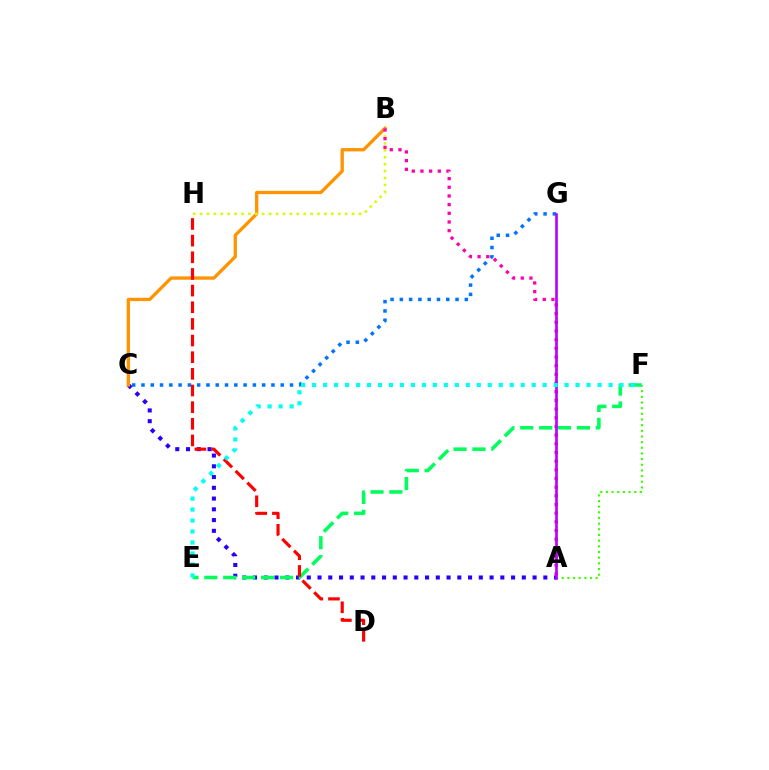{('A', 'F'): [{'color': '#3dff00', 'line_style': 'dotted', 'thickness': 1.54}], ('A', 'C'): [{'color': '#2500ff', 'line_style': 'dotted', 'thickness': 2.92}], ('B', 'C'): [{'color': '#ff9400', 'line_style': 'solid', 'thickness': 2.38}], ('B', 'H'): [{'color': '#d1ff00', 'line_style': 'dotted', 'thickness': 1.88}], ('A', 'B'): [{'color': '#ff00ac', 'line_style': 'dotted', 'thickness': 2.36}], ('E', 'F'): [{'color': '#00ff5c', 'line_style': 'dashed', 'thickness': 2.57}, {'color': '#00fff6', 'line_style': 'dotted', 'thickness': 2.98}], ('C', 'G'): [{'color': '#0074ff', 'line_style': 'dotted', 'thickness': 2.52}], ('D', 'H'): [{'color': '#ff0000', 'line_style': 'dashed', 'thickness': 2.26}], ('A', 'G'): [{'color': '#b900ff', 'line_style': 'solid', 'thickness': 1.9}]}